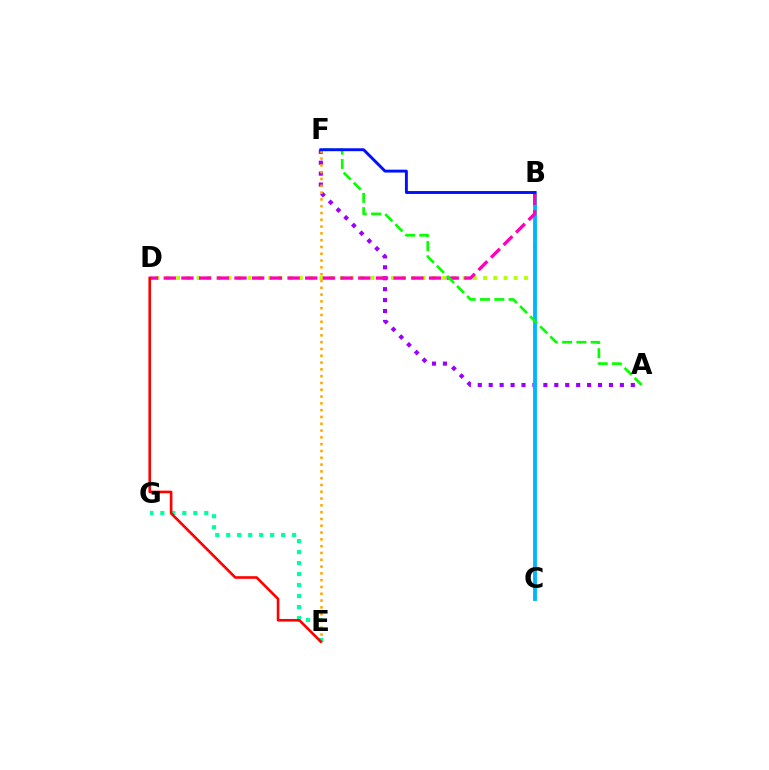{('B', 'D'): [{'color': '#b3ff00', 'line_style': 'dotted', 'thickness': 2.78}, {'color': '#ff00bd', 'line_style': 'dashed', 'thickness': 2.4}], ('A', 'F'): [{'color': '#9b00ff', 'line_style': 'dotted', 'thickness': 2.97}, {'color': '#08ff00', 'line_style': 'dashed', 'thickness': 1.94}], ('B', 'C'): [{'color': '#00b5ff', 'line_style': 'solid', 'thickness': 2.76}], ('E', 'F'): [{'color': '#ffa500', 'line_style': 'dotted', 'thickness': 1.85}], ('E', 'G'): [{'color': '#00ff9d', 'line_style': 'dotted', 'thickness': 2.98}], ('B', 'F'): [{'color': '#0010ff', 'line_style': 'solid', 'thickness': 2.09}], ('D', 'E'): [{'color': '#ff0000', 'line_style': 'solid', 'thickness': 1.89}]}